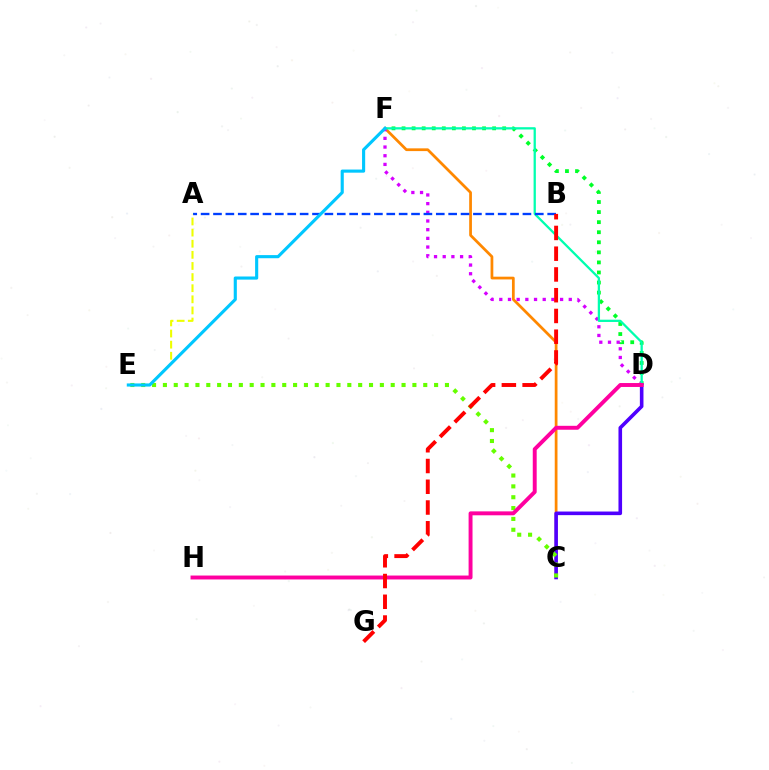{('D', 'F'): [{'color': '#00ff27', 'line_style': 'dotted', 'thickness': 2.73}, {'color': '#d600ff', 'line_style': 'dotted', 'thickness': 2.36}, {'color': '#00ffaf', 'line_style': 'solid', 'thickness': 1.64}], ('C', 'F'): [{'color': '#ff8800', 'line_style': 'solid', 'thickness': 1.98}], ('C', 'D'): [{'color': '#4f00ff', 'line_style': 'solid', 'thickness': 2.6}], ('C', 'E'): [{'color': '#66ff00', 'line_style': 'dotted', 'thickness': 2.95}], ('D', 'H'): [{'color': '#ff00a0', 'line_style': 'solid', 'thickness': 2.82}], ('A', 'B'): [{'color': '#003fff', 'line_style': 'dashed', 'thickness': 1.68}], ('A', 'E'): [{'color': '#eeff00', 'line_style': 'dashed', 'thickness': 1.51}], ('E', 'F'): [{'color': '#00c7ff', 'line_style': 'solid', 'thickness': 2.25}], ('B', 'G'): [{'color': '#ff0000', 'line_style': 'dashed', 'thickness': 2.82}]}